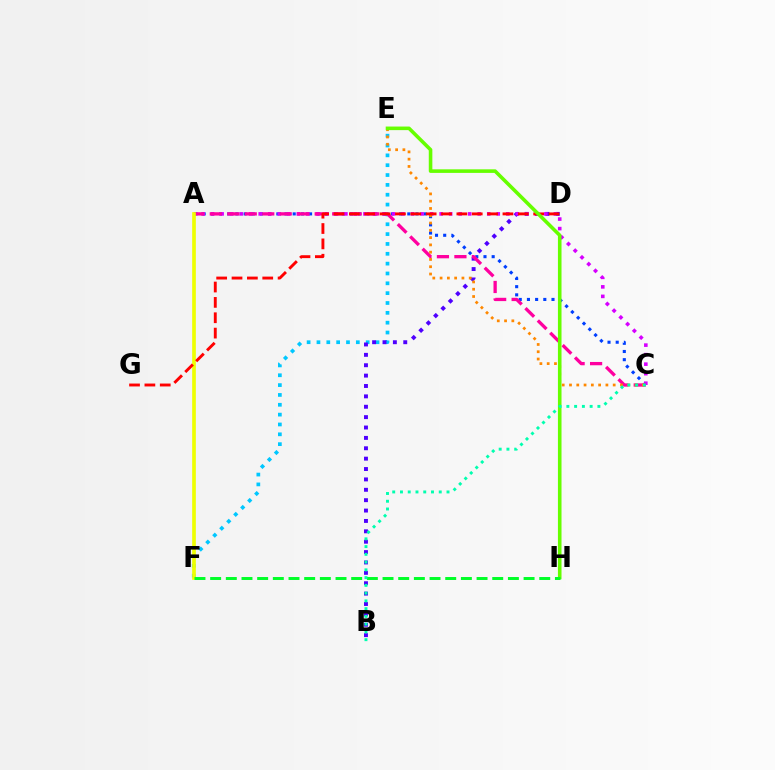{('E', 'F'): [{'color': '#00c7ff', 'line_style': 'dotted', 'thickness': 2.67}], ('A', 'C'): [{'color': '#003fff', 'line_style': 'dotted', 'thickness': 2.22}, {'color': '#d600ff', 'line_style': 'dotted', 'thickness': 2.59}, {'color': '#ff00a0', 'line_style': 'dashed', 'thickness': 2.38}], ('B', 'D'): [{'color': '#4f00ff', 'line_style': 'dotted', 'thickness': 2.82}], ('C', 'E'): [{'color': '#ff8800', 'line_style': 'dotted', 'thickness': 1.98}], ('A', 'F'): [{'color': '#eeff00', 'line_style': 'solid', 'thickness': 2.64}], ('D', 'G'): [{'color': '#ff0000', 'line_style': 'dashed', 'thickness': 2.09}], ('E', 'H'): [{'color': '#66ff00', 'line_style': 'solid', 'thickness': 2.58}], ('F', 'H'): [{'color': '#00ff27', 'line_style': 'dashed', 'thickness': 2.13}], ('B', 'C'): [{'color': '#00ffaf', 'line_style': 'dotted', 'thickness': 2.11}]}